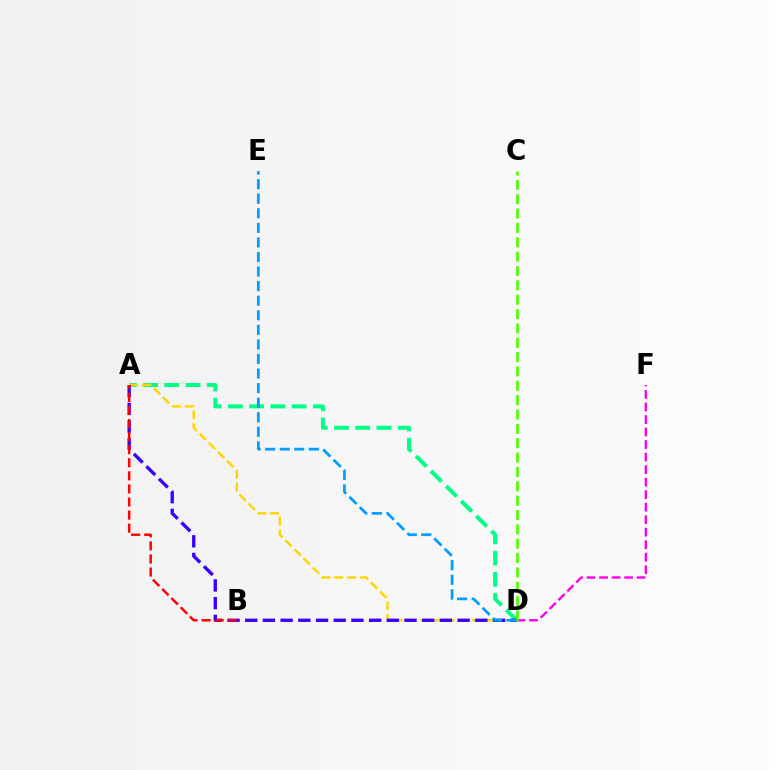{('D', 'F'): [{'color': '#ff00ed', 'line_style': 'dashed', 'thickness': 1.7}], ('A', 'D'): [{'color': '#00ff86', 'line_style': 'dashed', 'thickness': 2.89}, {'color': '#ffd500', 'line_style': 'dashed', 'thickness': 1.75}, {'color': '#3700ff', 'line_style': 'dashed', 'thickness': 2.4}], ('D', 'E'): [{'color': '#009eff', 'line_style': 'dashed', 'thickness': 1.98}], ('A', 'B'): [{'color': '#ff0000', 'line_style': 'dashed', 'thickness': 1.78}], ('C', 'D'): [{'color': '#4fff00', 'line_style': 'dashed', 'thickness': 1.95}]}